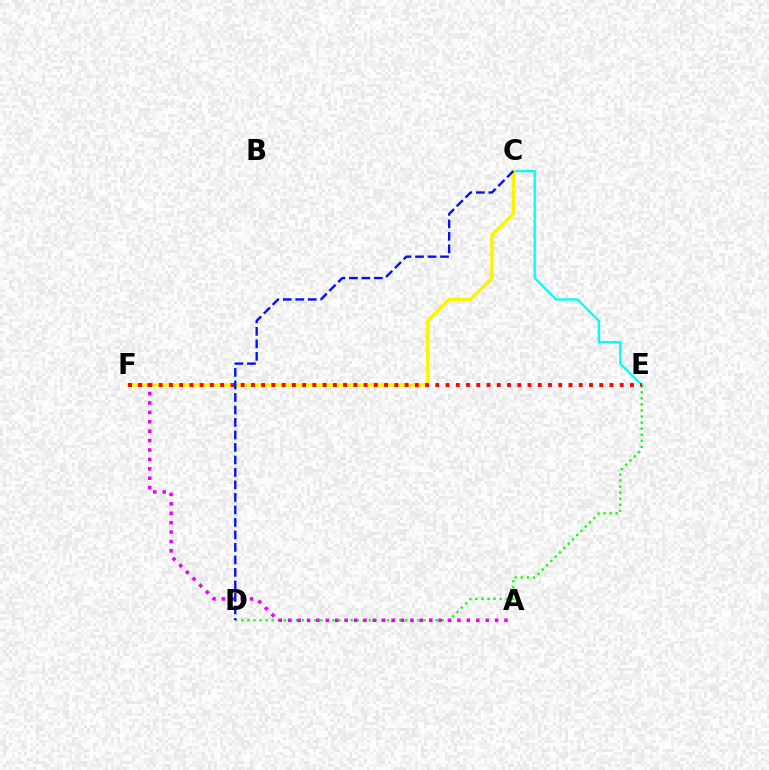{('C', 'E'): [{'color': '#00fff6', 'line_style': 'solid', 'thickness': 1.65}], ('D', 'E'): [{'color': '#08ff00', 'line_style': 'dotted', 'thickness': 1.65}], ('C', 'F'): [{'color': '#fcf500', 'line_style': 'solid', 'thickness': 2.47}], ('A', 'F'): [{'color': '#ee00ff', 'line_style': 'dotted', 'thickness': 2.55}], ('E', 'F'): [{'color': '#ff0000', 'line_style': 'dotted', 'thickness': 2.78}], ('C', 'D'): [{'color': '#0010ff', 'line_style': 'dashed', 'thickness': 1.7}]}